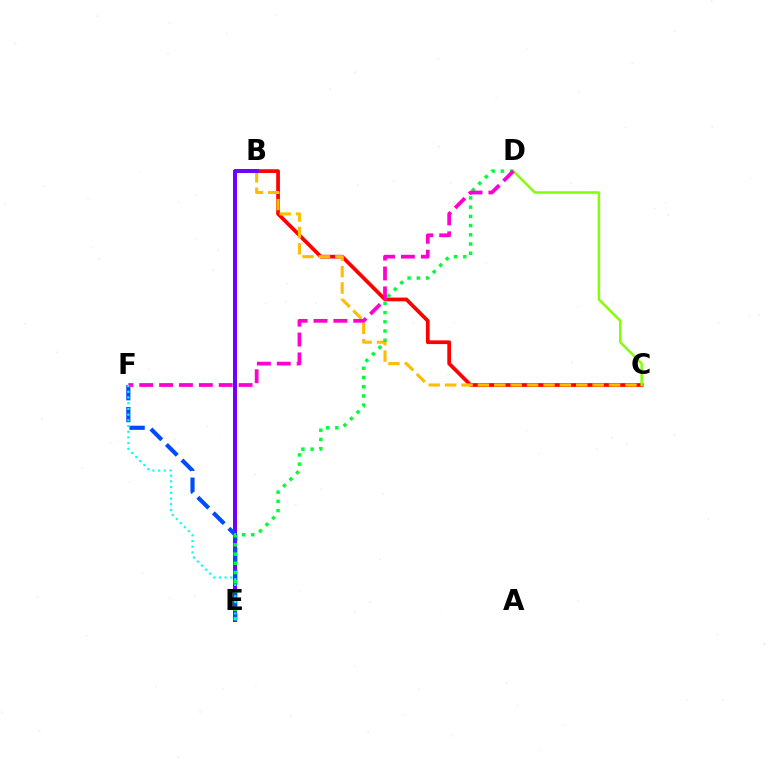{('B', 'C'): [{'color': '#ff0000', 'line_style': 'solid', 'thickness': 2.68}, {'color': '#ffbd00', 'line_style': 'dashed', 'thickness': 2.23}], ('C', 'D'): [{'color': '#84ff00', 'line_style': 'solid', 'thickness': 1.8}], ('B', 'E'): [{'color': '#7200ff', 'line_style': 'solid', 'thickness': 2.86}], ('E', 'F'): [{'color': '#004bff', 'line_style': 'dashed', 'thickness': 2.98}, {'color': '#00fff6', 'line_style': 'dotted', 'thickness': 1.55}], ('D', 'E'): [{'color': '#00ff39', 'line_style': 'dotted', 'thickness': 2.5}], ('D', 'F'): [{'color': '#ff00cf', 'line_style': 'dashed', 'thickness': 2.7}]}